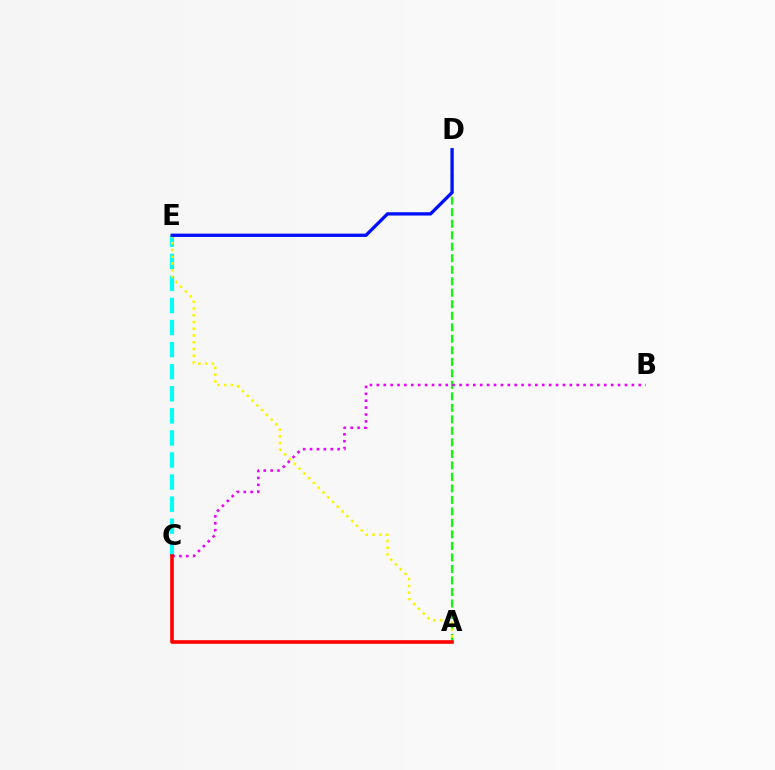{('A', 'D'): [{'color': '#08ff00', 'line_style': 'dashed', 'thickness': 1.56}], ('C', 'E'): [{'color': '#00fff6', 'line_style': 'dashed', 'thickness': 3.0}], ('A', 'E'): [{'color': '#fcf500', 'line_style': 'dotted', 'thickness': 1.83}], ('D', 'E'): [{'color': '#0010ff', 'line_style': 'solid', 'thickness': 2.39}], ('B', 'C'): [{'color': '#ee00ff', 'line_style': 'dotted', 'thickness': 1.87}], ('A', 'C'): [{'color': '#ff0000', 'line_style': 'solid', 'thickness': 2.61}]}